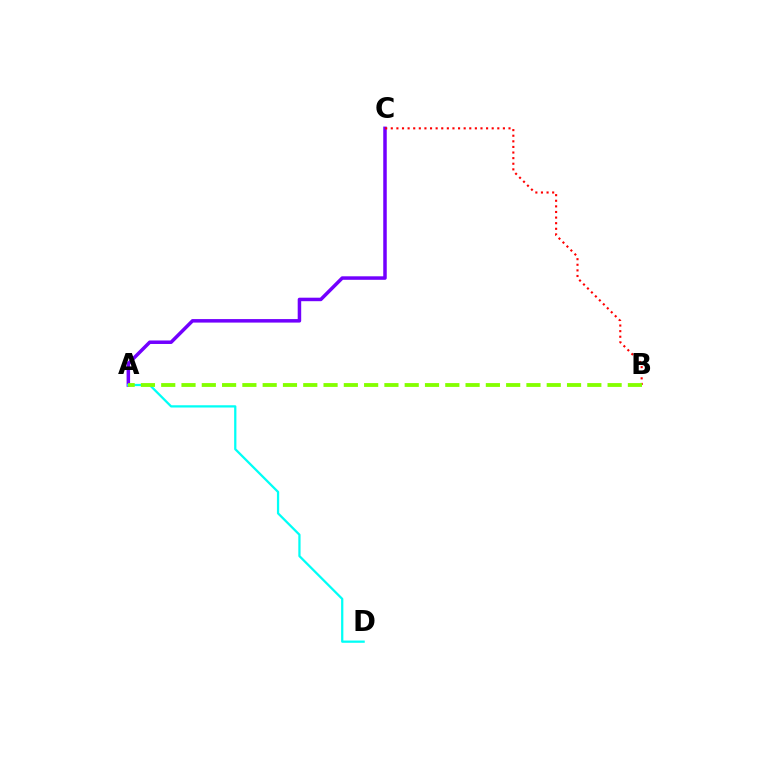{('A', 'C'): [{'color': '#7200ff', 'line_style': 'solid', 'thickness': 2.52}], ('A', 'D'): [{'color': '#00fff6', 'line_style': 'solid', 'thickness': 1.63}], ('B', 'C'): [{'color': '#ff0000', 'line_style': 'dotted', 'thickness': 1.52}], ('A', 'B'): [{'color': '#84ff00', 'line_style': 'dashed', 'thickness': 2.76}]}